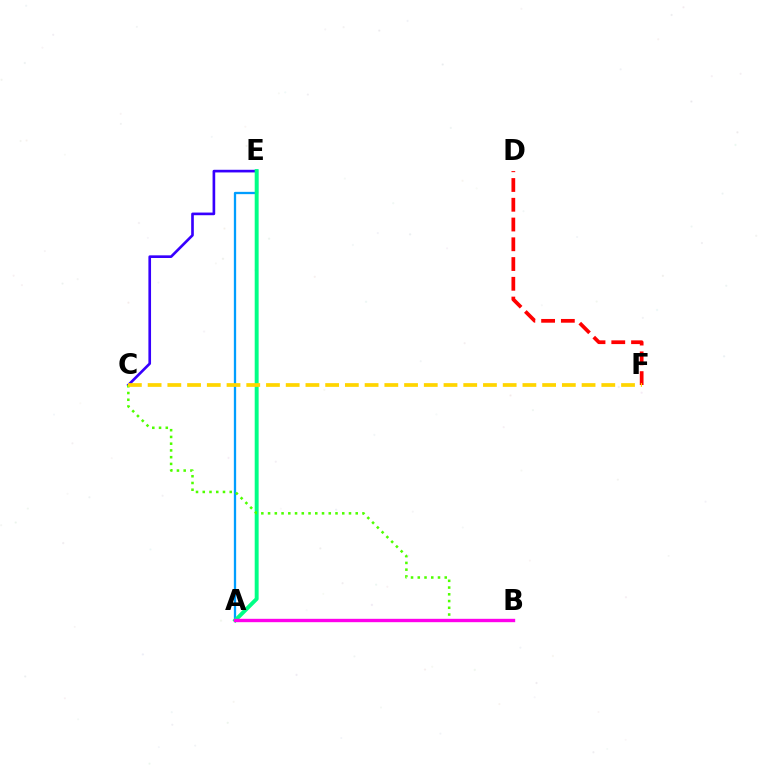{('C', 'E'): [{'color': '#3700ff', 'line_style': 'solid', 'thickness': 1.91}], ('A', 'E'): [{'color': '#009eff', 'line_style': 'solid', 'thickness': 1.65}, {'color': '#00ff86', 'line_style': 'solid', 'thickness': 2.83}], ('B', 'C'): [{'color': '#4fff00', 'line_style': 'dotted', 'thickness': 1.83}], ('D', 'F'): [{'color': '#ff0000', 'line_style': 'dashed', 'thickness': 2.68}], ('C', 'F'): [{'color': '#ffd500', 'line_style': 'dashed', 'thickness': 2.68}], ('A', 'B'): [{'color': '#ff00ed', 'line_style': 'solid', 'thickness': 2.42}]}